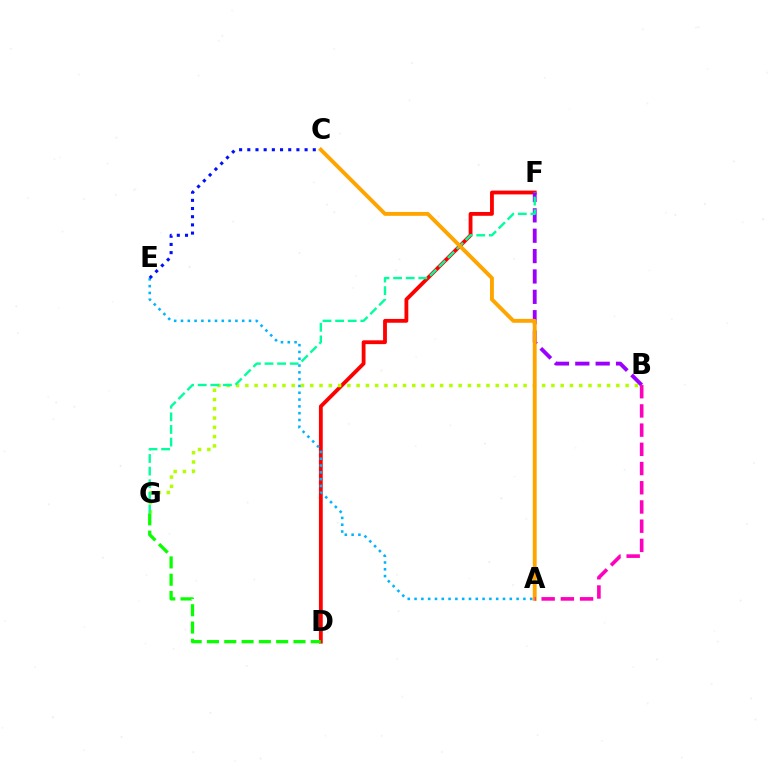{('D', 'F'): [{'color': '#ff0000', 'line_style': 'solid', 'thickness': 2.75}], ('B', 'G'): [{'color': '#b3ff00', 'line_style': 'dotted', 'thickness': 2.52}], ('B', 'F'): [{'color': '#9b00ff', 'line_style': 'dashed', 'thickness': 2.77}], ('F', 'G'): [{'color': '#00ff9d', 'line_style': 'dashed', 'thickness': 1.71}], ('A', 'E'): [{'color': '#00b5ff', 'line_style': 'dotted', 'thickness': 1.85}], ('A', 'C'): [{'color': '#ffa500', 'line_style': 'solid', 'thickness': 2.8}], ('C', 'E'): [{'color': '#0010ff', 'line_style': 'dotted', 'thickness': 2.22}], ('A', 'B'): [{'color': '#ff00bd', 'line_style': 'dashed', 'thickness': 2.61}], ('D', 'G'): [{'color': '#08ff00', 'line_style': 'dashed', 'thickness': 2.35}]}